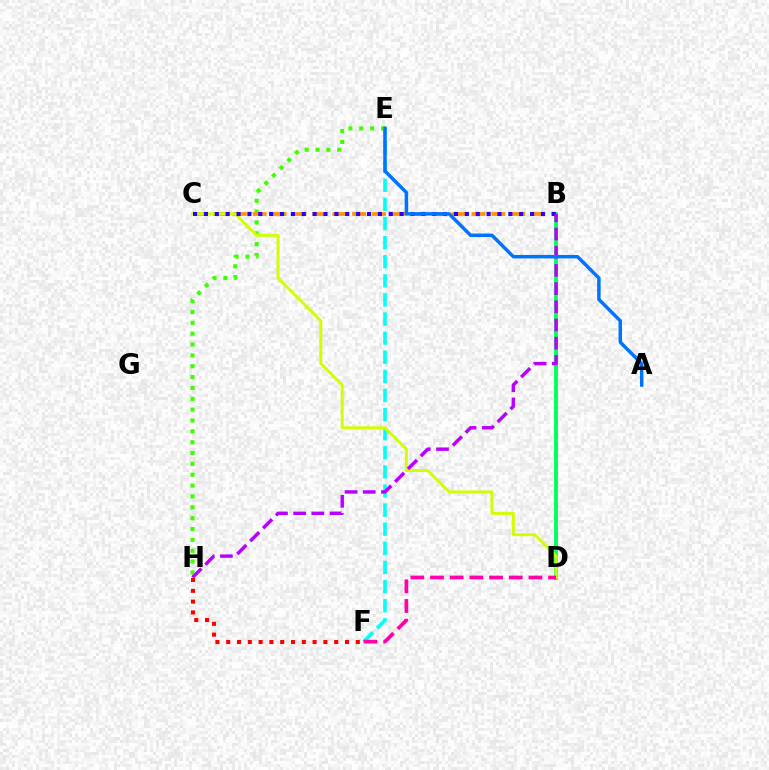{('B', 'D'): [{'color': '#00ff5c', 'line_style': 'solid', 'thickness': 2.77}], ('E', 'H'): [{'color': '#3dff00', 'line_style': 'dotted', 'thickness': 2.95}], ('B', 'C'): [{'color': '#ff9400', 'line_style': 'dashed', 'thickness': 2.7}, {'color': '#2500ff', 'line_style': 'dotted', 'thickness': 2.95}], ('E', 'F'): [{'color': '#00fff6', 'line_style': 'dashed', 'thickness': 2.6}], ('C', 'D'): [{'color': '#d1ff00', 'line_style': 'solid', 'thickness': 2.12}], ('F', 'H'): [{'color': '#ff0000', 'line_style': 'dotted', 'thickness': 2.93}], ('B', 'H'): [{'color': '#b900ff', 'line_style': 'dashed', 'thickness': 2.47}], ('A', 'E'): [{'color': '#0074ff', 'line_style': 'solid', 'thickness': 2.5}], ('D', 'F'): [{'color': '#ff00ac', 'line_style': 'dashed', 'thickness': 2.67}]}